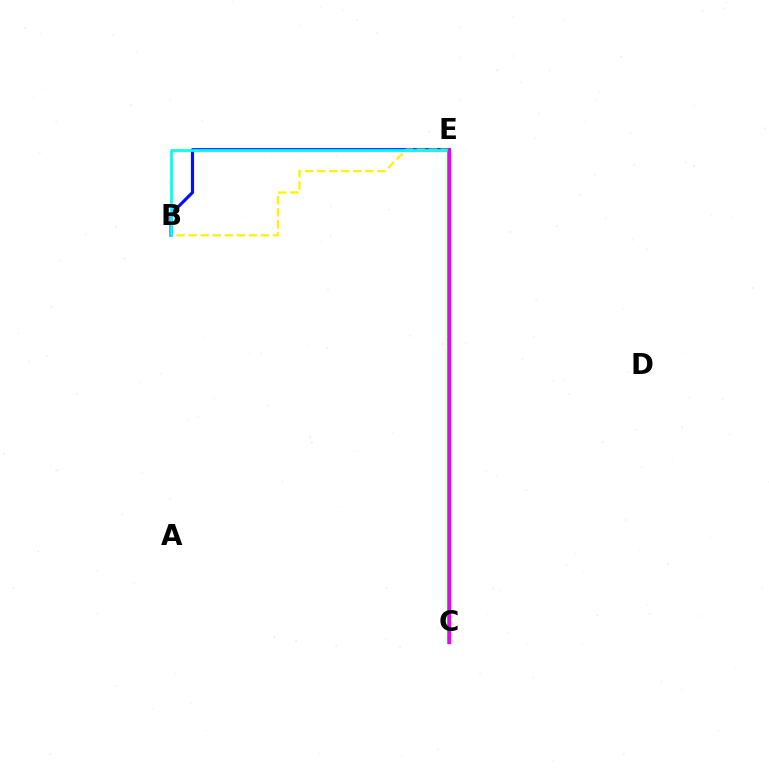{('C', 'E'): [{'color': '#ff0000', 'line_style': 'dotted', 'thickness': 1.99}, {'color': '#08ff00', 'line_style': 'solid', 'thickness': 2.91}, {'color': '#ee00ff', 'line_style': 'solid', 'thickness': 2.51}], ('B', 'E'): [{'color': '#0010ff', 'line_style': 'solid', 'thickness': 2.26}, {'color': '#fcf500', 'line_style': 'dashed', 'thickness': 1.64}, {'color': '#00fff6', 'line_style': 'solid', 'thickness': 2.0}]}